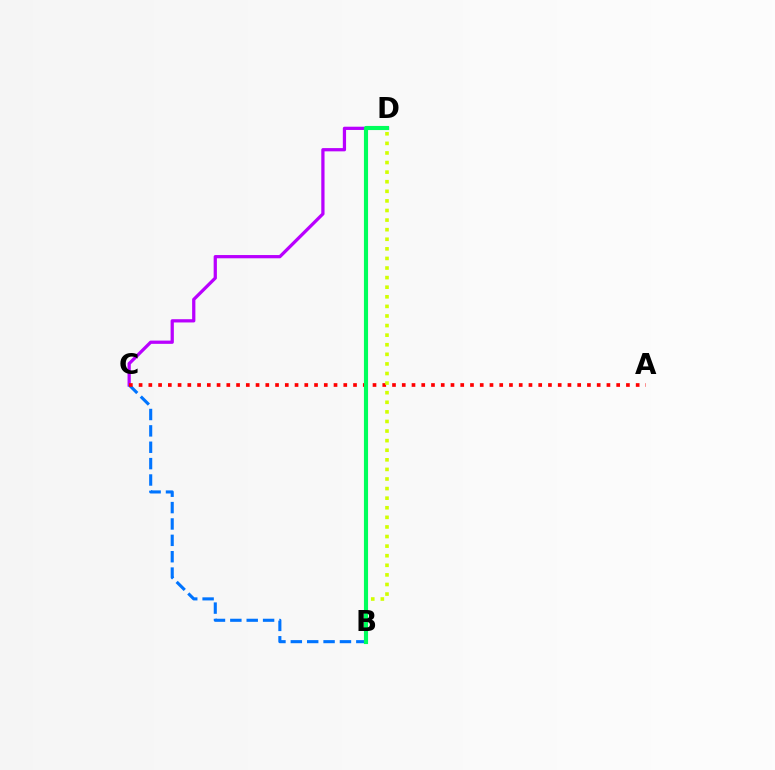{('C', 'D'): [{'color': '#b900ff', 'line_style': 'solid', 'thickness': 2.34}], ('B', 'C'): [{'color': '#0074ff', 'line_style': 'dashed', 'thickness': 2.22}], ('A', 'C'): [{'color': '#ff0000', 'line_style': 'dotted', 'thickness': 2.65}], ('B', 'D'): [{'color': '#d1ff00', 'line_style': 'dotted', 'thickness': 2.61}, {'color': '#00ff5c', 'line_style': 'solid', 'thickness': 2.97}]}